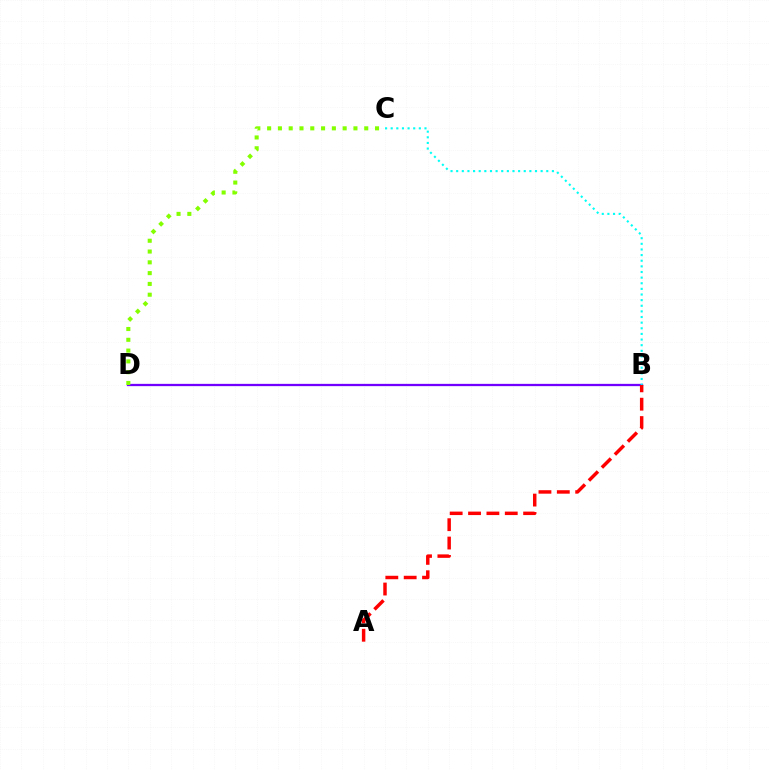{('B', 'D'): [{'color': '#7200ff', 'line_style': 'solid', 'thickness': 1.64}], ('C', 'D'): [{'color': '#84ff00', 'line_style': 'dotted', 'thickness': 2.93}], ('B', 'C'): [{'color': '#00fff6', 'line_style': 'dotted', 'thickness': 1.53}], ('A', 'B'): [{'color': '#ff0000', 'line_style': 'dashed', 'thickness': 2.49}]}